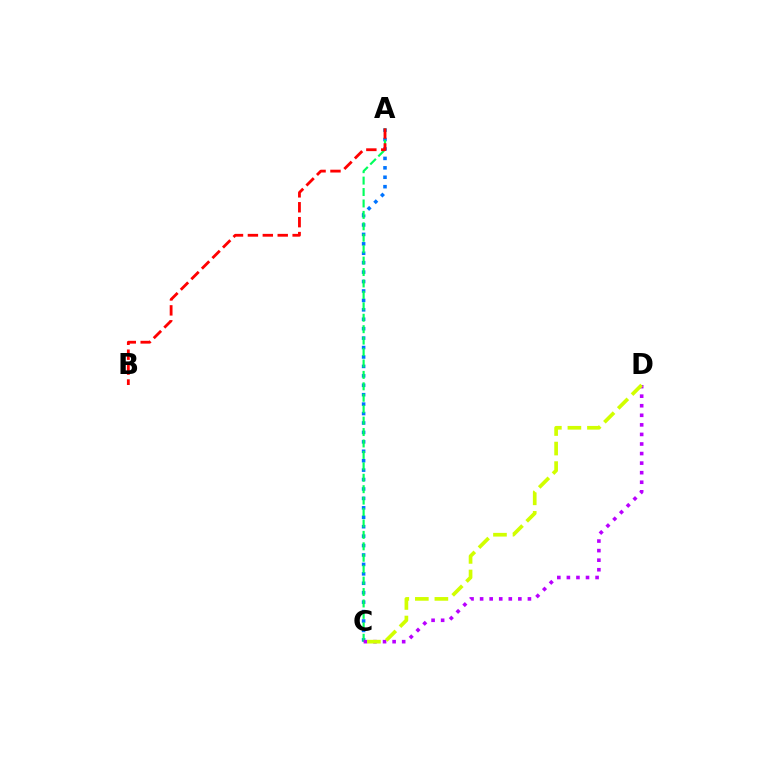{('A', 'C'): [{'color': '#0074ff', 'line_style': 'dotted', 'thickness': 2.56}, {'color': '#00ff5c', 'line_style': 'dashed', 'thickness': 1.55}], ('C', 'D'): [{'color': '#b900ff', 'line_style': 'dotted', 'thickness': 2.6}, {'color': '#d1ff00', 'line_style': 'dashed', 'thickness': 2.65}], ('A', 'B'): [{'color': '#ff0000', 'line_style': 'dashed', 'thickness': 2.03}]}